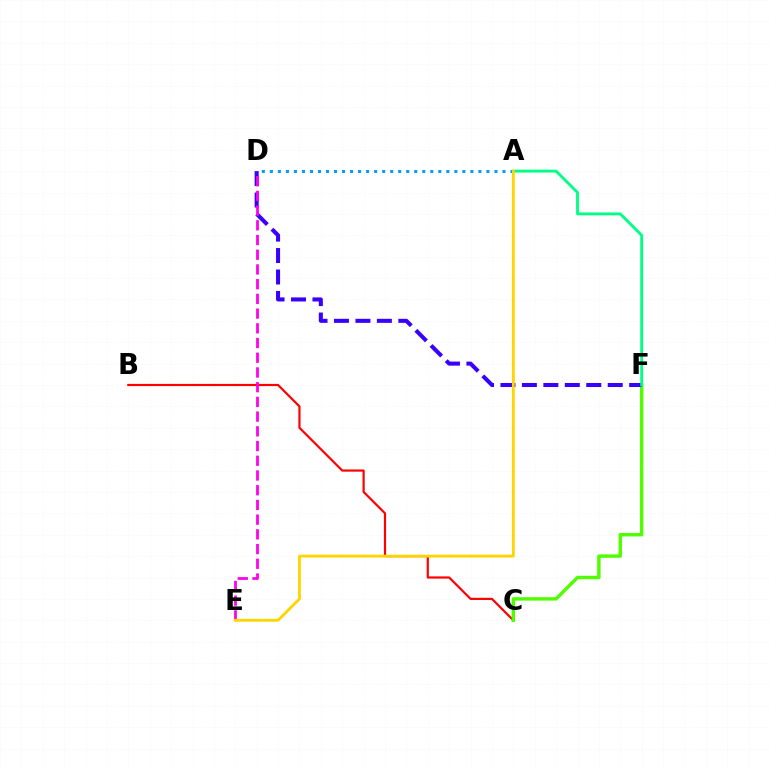{('B', 'C'): [{'color': '#ff0000', 'line_style': 'solid', 'thickness': 1.58}], ('C', 'F'): [{'color': '#4fff00', 'line_style': 'solid', 'thickness': 2.46}], ('D', 'F'): [{'color': '#3700ff', 'line_style': 'dashed', 'thickness': 2.91}], ('D', 'E'): [{'color': '#ff00ed', 'line_style': 'dashed', 'thickness': 2.0}], ('A', 'F'): [{'color': '#00ff86', 'line_style': 'solid', 'thickness': 2.06}], ('A', 'D'): [{'color': '#009eff', 'line_style': 'dotted', 'thickness': 2.18}], ('A', 'E'): [{'color': '#ffd500', 'line_style': 'solid', 'thickness': 2.04}]}